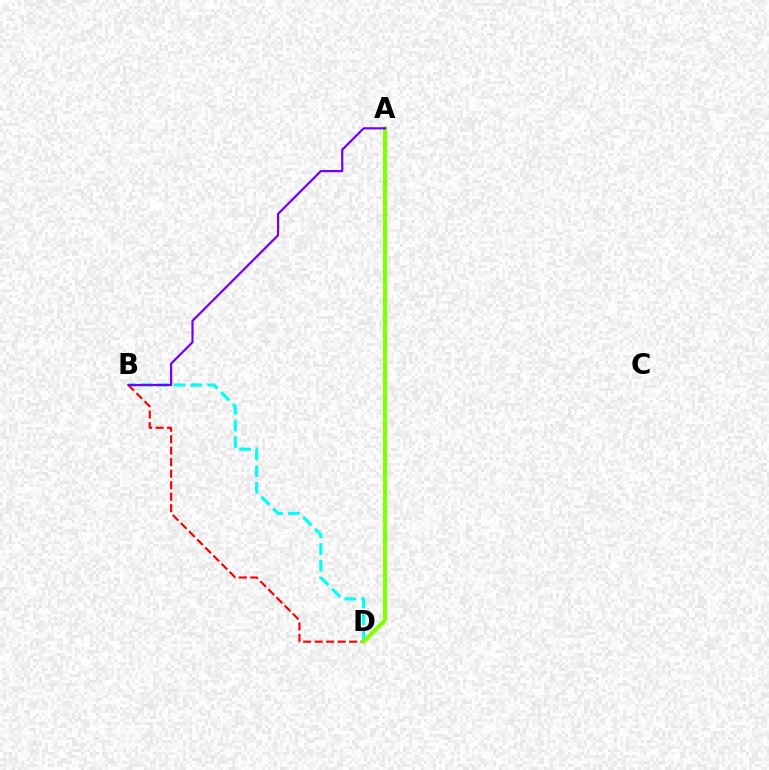{('B', 'D'): [{'color': '#00fff6', 'line_style': 'dashed', 'thickness': 2.27}, {'color': '#ff0000', 'line_style': 'dashed', 'thickness': 1.56}], ('A', 'D'): [{'color': '#84ff00', 'line_style': 'solid', 'thickness': 2.97}], ('A', 'B'): [{'color': '#7200ff', 'line_style': 'solid', 'thickness': 1.59}]}